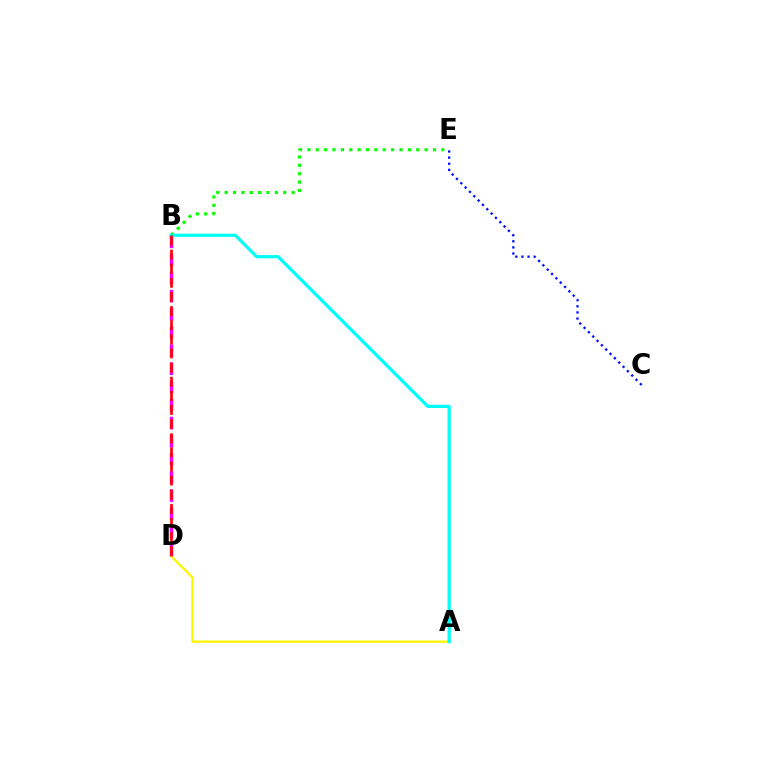{('B', 'E'): [{'color': '#08ff00', 'line_style': 'dotted', 'thickness': 2.27}], ('A', 'D'): [{'color': '#fcf500', 'line_style': 'solid', 'thickness': 1.64}], ('B', 'D'): [{'color': '#ee00ff', 'line_style': 'dashed', 'thickness': 2.46}, {'color': '#ff0000', 'line_style': 'dashed', 'thickness': 1.92}], ('A', 'B'): [{'color': '#00fff6', 'line_style': 'solid', 'thickness': 2.33}], ('C', 'E'): [{'color': '#0010ff', 'line_style': 'dotted', 'thickness': 1.66}]}